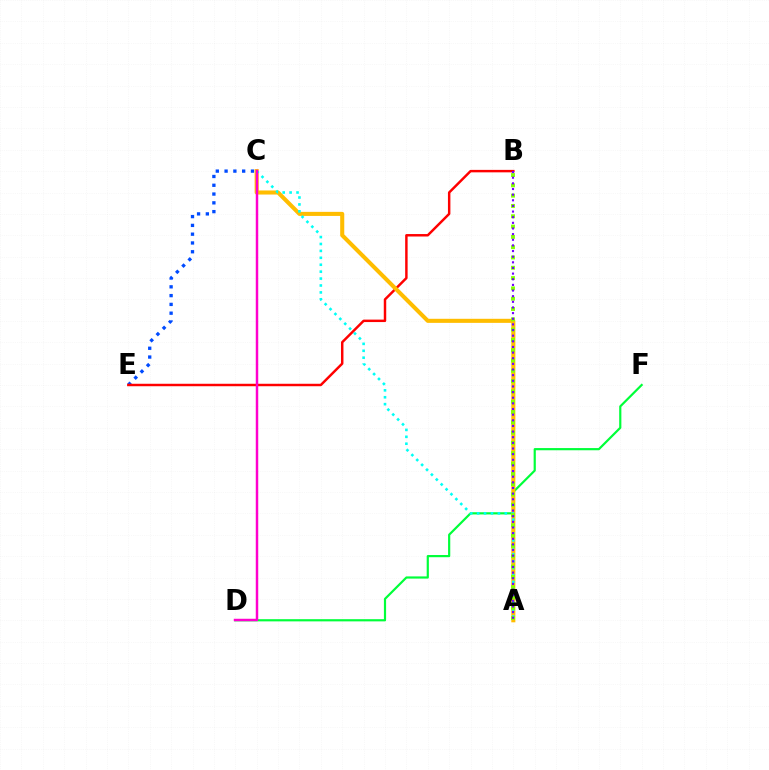{('C', 'E'): [{'color': '#004bff', 'line_style': 'dotted', 'thickness': 2.39}], ('D', 'F'): [{'color': '#00ff39', 'line_style': 'solid', 'thickness': 1.58}], ('B', 'E'): [{'color': '#ff0000', 'line_style': 'solid', 'thickness': 1.77}], ('A', 'C'): [{'color': '#ffbd00', 'line_style': 'solid', 'thickness': 2.93}, {'color': '#00fff6', 'line_style': 'dotted', 'thickness': 1.88}], ('A', 'B'): [{'color': '#84ff00', 'line_style': 'dotted', 'thickness': 2.8}, {'color': '#7200ff', 'line_style': 'dotted', 'thickness': 1.53}], ('C', 'D'): [{'color': '#ff00cf', 'line_style': 'solid', 'thickness': 1.78}]}